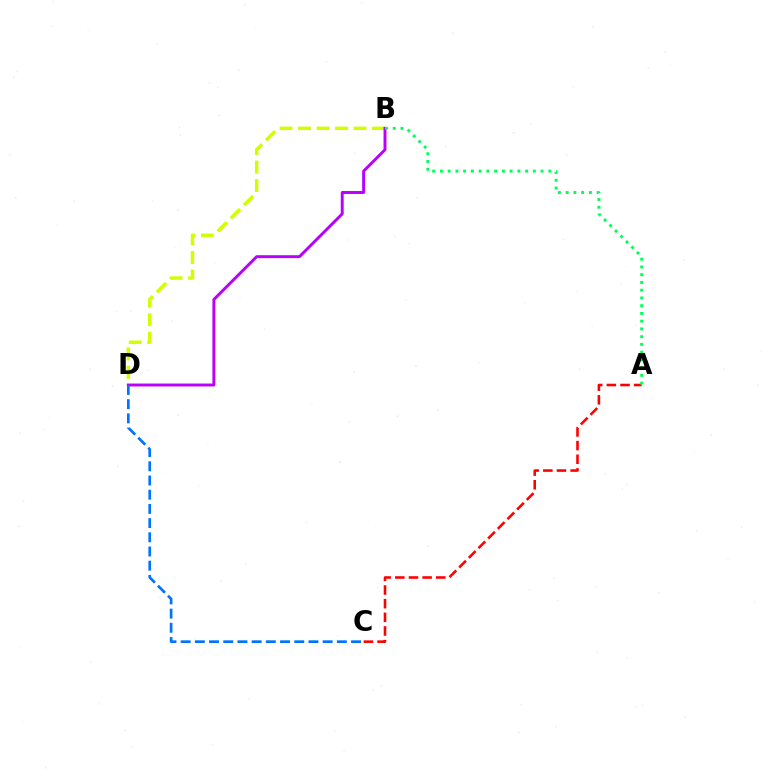{('A', 'C'): [{'color': '#ff0000', 'line_style': 'dashed', 'thickness': 1.86}], ('B', 'D'): [{'color': '#d1ff00', 'line_style': 'dashed', 'thickness': 2.51}, {'color': '#b900ff', 'line_style': 'solid', 'thickness': 2.1}], ('C', 'D'): [{'color': '#0074ff', 'line_style': 'dashed', 'thickness': 1.93}], ('A', 'B'): [{'color': '#00ff5c', 'line_style': 'dotted', 'thickness': 2.1}]}